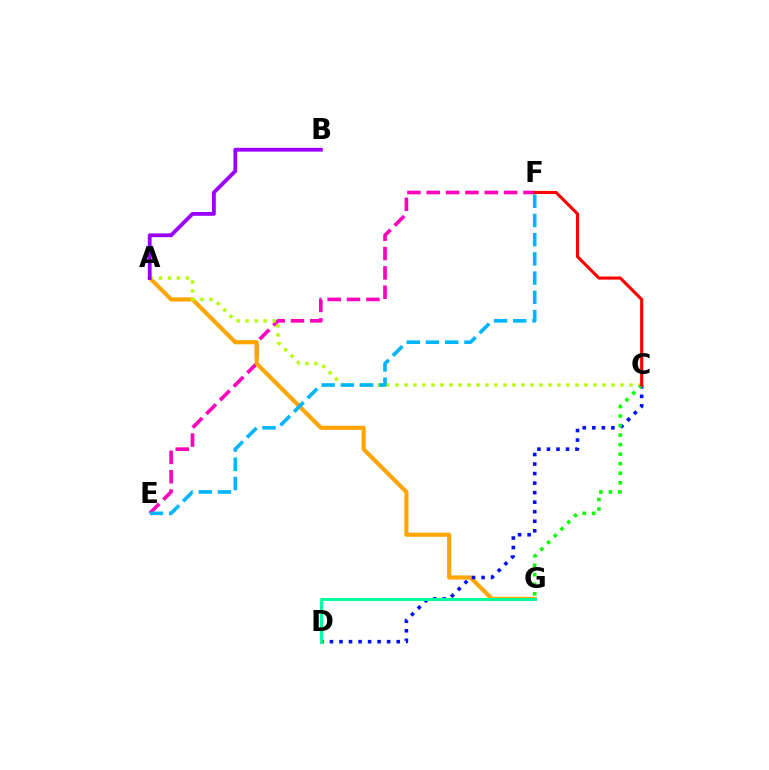{('E', 'F'): [{'color': '#ff00bd', 'line_style': 'dashed', 'thickness': 2.63}, {'color': '#00b5ff', 'line_style': 'dashed', 'thickness': 2.61}], ('A', 'G'): [{'color': '#ffa500', 'line_style': 'solid', 'thickness': 2.99}], ('A', 'C'): [{'color': '#b3ff00', 'line_style': 'dotted', 'thickness': 2.44}], ('A', 'B'): [{'color': '#9b00ff', 'line_style': 'solid', 'thickness': 2.74}], ('C', 'D'): [{'color': '#0010ff', 'line_style': 'dotted', 'thickness': 2.59}], ('D', 'G'): [{'color': '#00ff9d', 'line_style': 'solid', 'thickness': 2.13}], ('C', 'G'): [{'color': '#08ff00', 'line_style': 'dotted', 'thickness': 2.59}], ('C', 'F'): [{'color': '#ff0000', 'line_style': 'solid', 'thickness': 2.22}]}